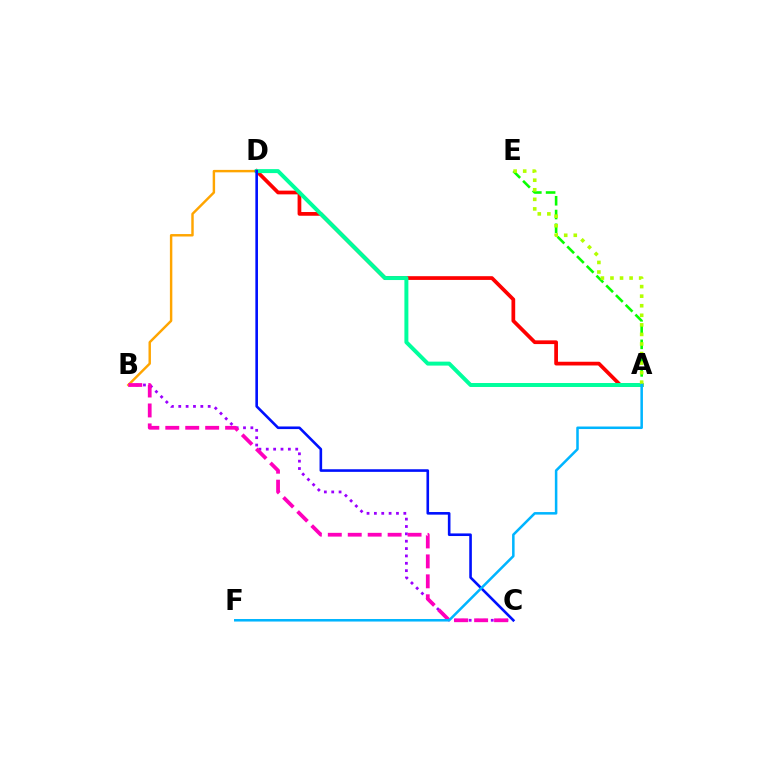{('B', 'C'): [{'color': '#9b00ff', 'line_style': 'dotted', 'thickness': 2.0}, {'color': '#ff00bd', 'line_style': 'dashed', 'thickness': 2.71}], ('B', 'D'): [{'color': '#ffa500', 'line_style': 'solid', 'thickness': 1.76}], ('A', 'E'): [{'color': '#08ff00', 'line_style': 'dashed', 'thickness': 1.87}, {'color': '#b3ff00', 'line_style': 'dotted', 'thickness': 2.6}], ('A', 'D'): [{'color': '#ff0000', 'line_style': 'solid', 'thickness': 2.68}, {'color': '#00ff9d', 'line_style': 'solid', 'thickness': 2.86}], ('C', 'D'): [{'color': '#0010ff', 'line_style': 'solid', 'thickness': 1.88}], ('A', 'F'): [{'color': '#00b5ff', 'line_style': 'solid', 'thickness': 1.82}]}